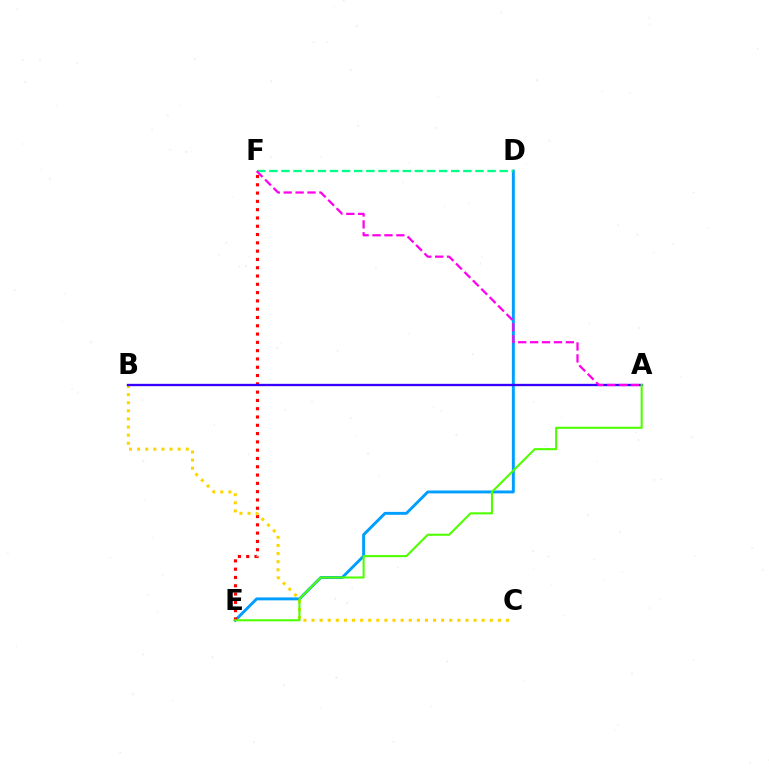{('D', 'E'): [{'color': '#009eff', 'line_style': 'solid', 'thickness': 2.1}], ('E', 'F'): [{'color': '#ff0000', 'line_style': 'dotted', 'thickness': 2.25}], ('B', 'C'): [{'color': '#ffd500', 'line_style': 'dotted', 'thickness': 2.2}], ('D', 'F'): [{'color': '#00ff86', 'line_style': 'dashed', 'thickness': 1.65}], ('A', 'B'): [{'color': '#3700ff', 'line_style': 'solid', 'thickness': 1.68}], ('A', 'F'): [{'color': '#ff00ed', 'line_style': 'dashed', 'thickness': 1.62}], ('A', 'E'): [{'color': '#4fff00', 'line_style': 'solid', 'thickness': 1.51}]}